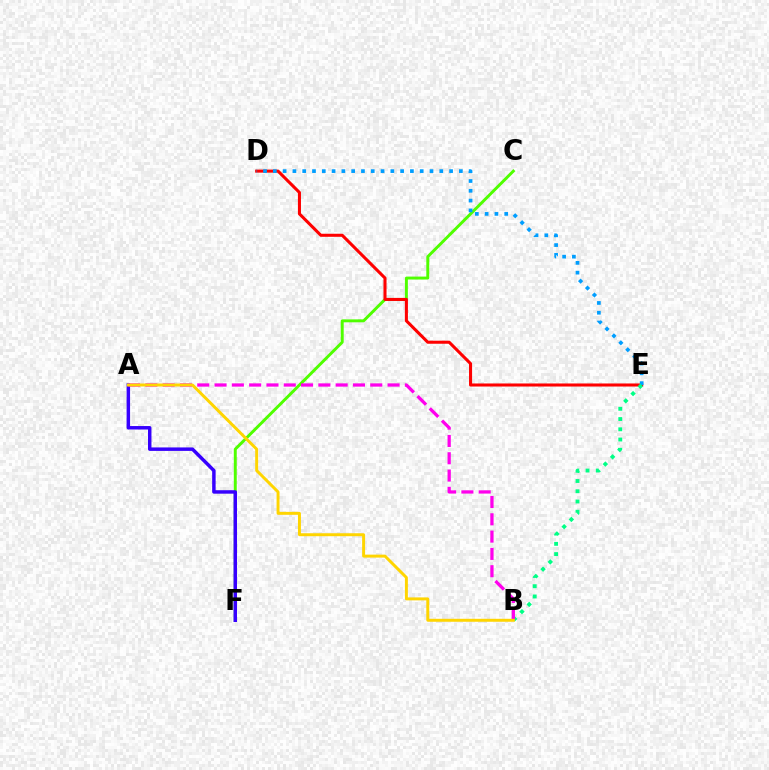{('C', 'F'): [{'color': '#4fff00', 'line_style': 'solid', 'thickness': 2.11}], ('D', 'E'): [{'color': '#ff0000', 'line_style': 'solid', 'thickness': 2.2}, {'color': '#009eff', 'line_style': 'dotted', 'thickness': 2.66}], ('A', 'F'): [{'color': '#3700ff', 'line_style': 'solid', 'thickness': 2.5}], ('B', 'E'): [{'color': '#00ff86', 'line_style': 'dotted', 'thickness': 2.78}], ('A', 'B'): [{'color': '#ff00ed', 'line_style': 'dashed', 'thickness': 2.35}, {'color': '#ffd500', 'line_style': 'solid', 'thickness': 2.13}]}